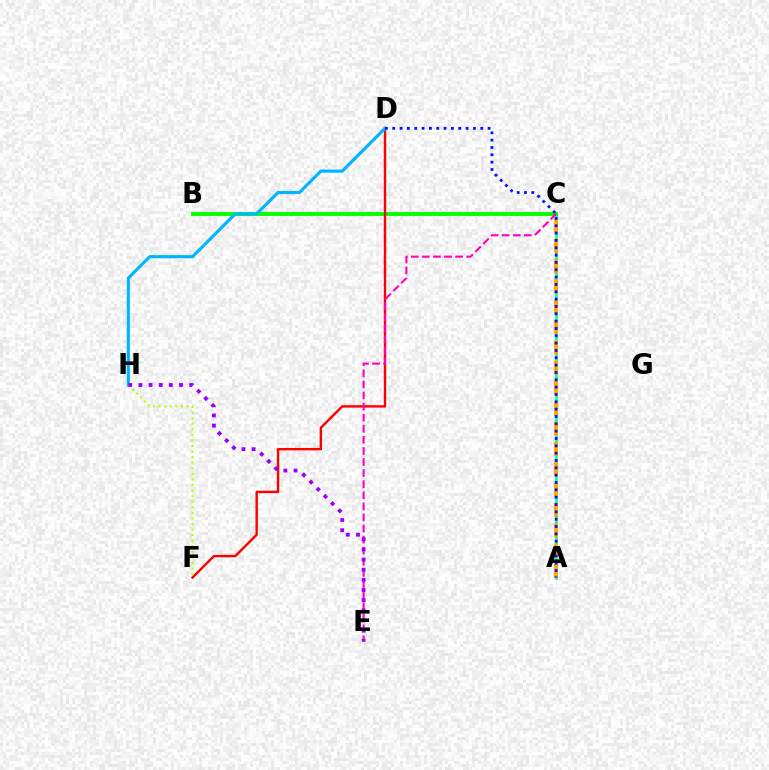{('A', 'C'): [{'color': '#00ff9d', 'line_style': 'solid', 'thickness': 1.91}, {'color': '#ffa500', 'line_style': 'dashed', 'thickness': 2.76}], ('B', 'C'): [{'color': '#08ff00', 'line_style': 'solid', 'thickness': 2.81}], ('D', 'F'): [{'color': '#ff0000', 'line_style': 'solid', 'thickness': 1.73}], ('D', 'H'): [{'color': '#00b5ff', 'line_style': 'solid', 'thickness': 2.24}], ('C', 'E'): [{'color': '#ff00bd', 'line_style': 'dashed', 'thickness': 1.51}], ('F', 'H'): [{'color': '#b3ff00', 'line_style': 'dotted', 'thickness': 1.52}], ('E', 'H'): [{'color': '#9b00ff', 'line_style': 'dotted', 'thickness': 2.76}], ('A', 'D'): [{'color': '#0010ff', 'line_style': 'dotted', 'thickness': 1.99}]}